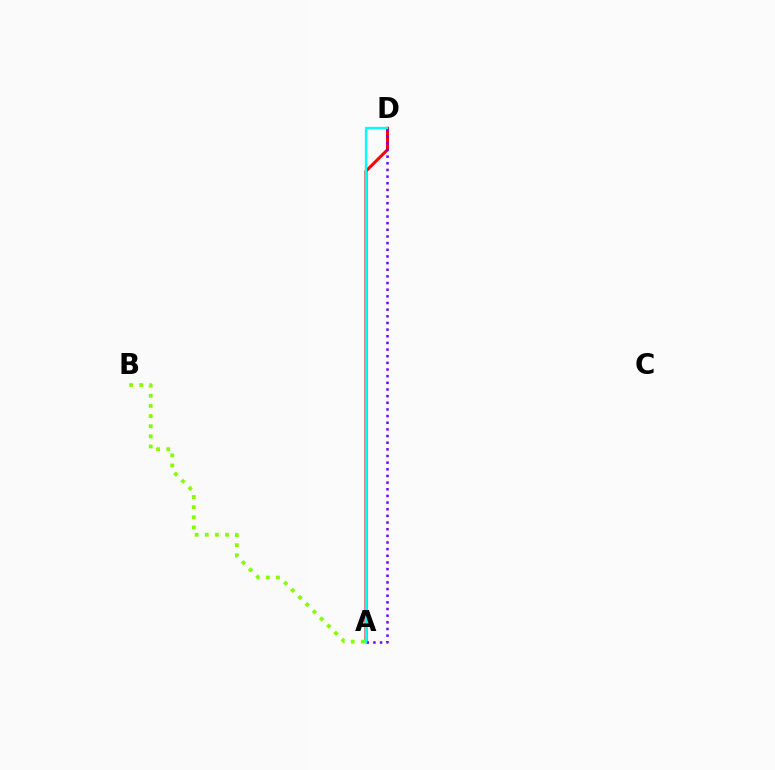{('A', 'D'): [{'color': '#ff0000', 'line_style': 'solid', 'thickness': 2.18}, {'color': '#7200ff', 'line_style': 'dotted', 'thickness': 1.81}, {'color': '#00fff6', 'line_style': 'solid', 'thickness': 1.68}], ('A', 'B'): [{'color': '#84ff00', 'line_style': 'dotted', 'thickness': 2.75}]}